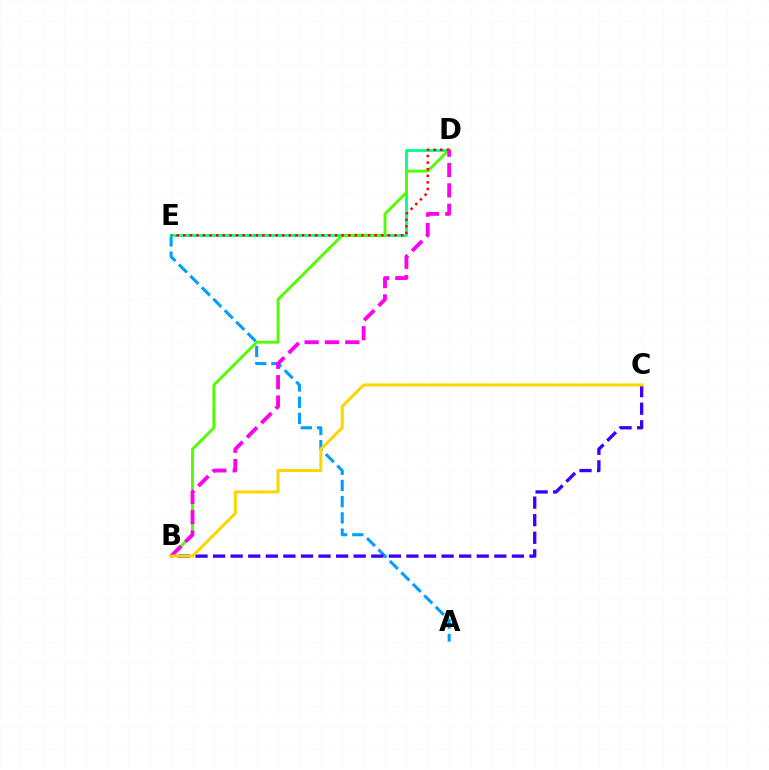{('A', 'E'): [{'color': '#009eff', 'line_style': 'dashed', 'thickness': 2.2}], ('B', 'C'): [{'color': '#3700ff', 'line_style': 'dashed', 'thickness': 2.39}, {'color': '#ffd500', 'line_style': 'solid', 'thickness': 2.16}], ('D', 'E'): [{'color': '#00ff86', 'line_style': 'solid', 'thickness': 2.0}, {'color': '#ff0000', 'line_style': 'dotted', 'thickness': 1.79}], ('B', 'D'): [{'color': '#4fff00', 'line_style': 'solid', 'thickness': 2.07}, {'color': '#ff00ed', 'line_style': 'dashed', 'thickness': 2.76}]}